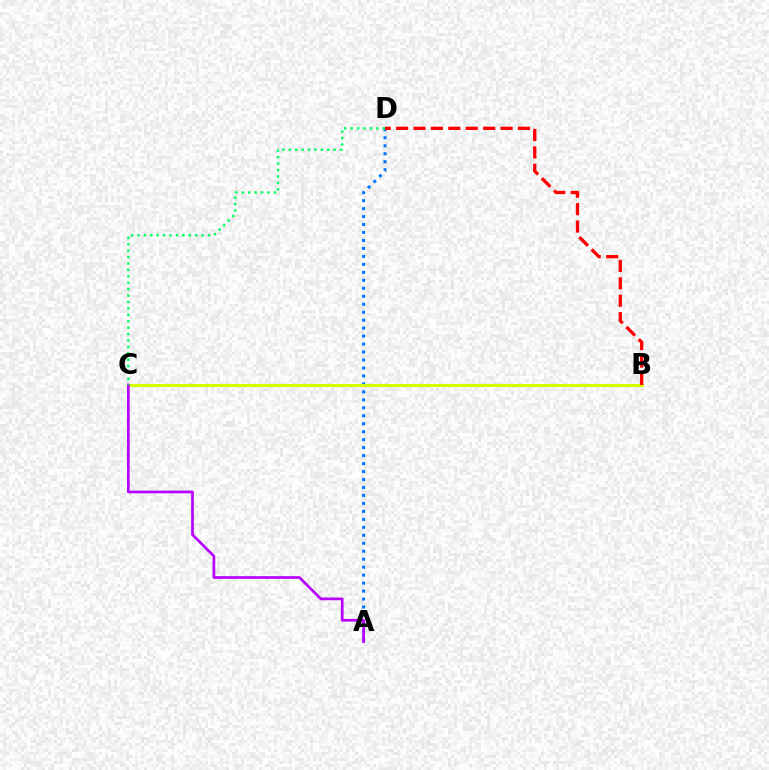{('A', 'D'): [{'color': '#0074ff', 'line_style': 'dotted', 'thickness': 2.16}], ('B', 'C'): [{'color': '#d1ff00', 'line_style': 'solid', 'thickness': 2.25}], ('A', 'C'): [{'color': '#b900ff', 'line_style': 'solid', 'thickness': 1.94}], ('C', 'D'): [{'color': '#00ff5c', 'line_style': 'dotted', 'thickness': 1.74}], ('B', 'D'): [{'color': '#ff0000', 'line_style': 'dashed', 'thickness': 2.36}]}